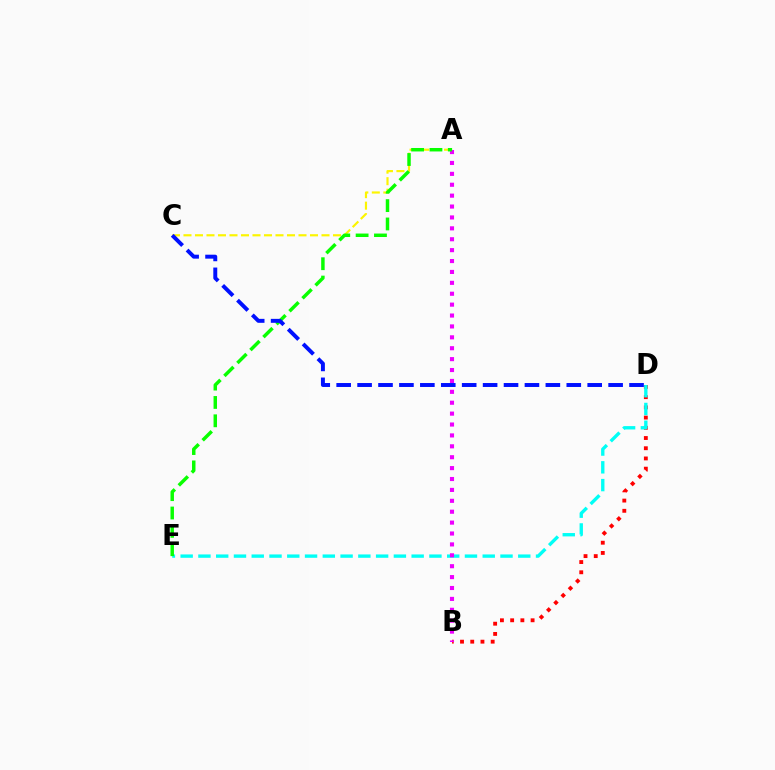{('B', 'D'): [{'color': '#ff0000', 'line_style': 'dotted', 'thickness': 2.78}], ('A', 'C'): [{'color': '#fcf500', 'line_style': 'dashed', 'thickness': 1.56}], ('D', 'E'): [{'color': '#00fff6', 'line_style': 'dashed', 'thickness': 2.41}], ('A', 'B'): [{'color': '#ee00ff', 'line_style': 'dotted', 'thickness': 2.96}], ('A', 'E'): [{'color': '#08ff00', 'line_style': 'dashed', 'thickness': 2.49}], ('C', 'D'): [{'color': '#0010ff', 'line_style': 'dashed', 'thickness': 2.84}]}